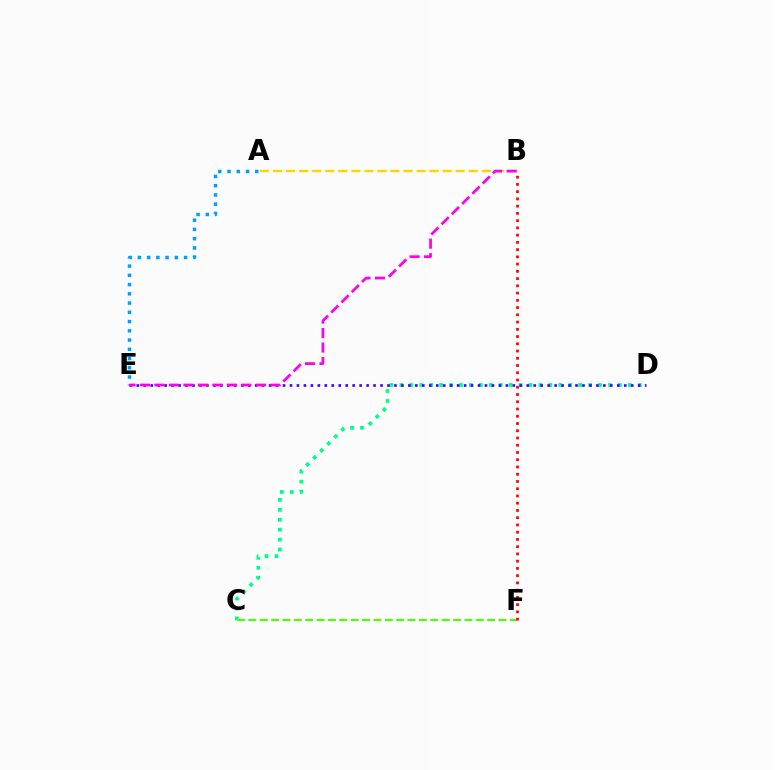{('A', 'B'): [{'color': '#ffd500', 'line_style': 'dashed', 'thickness': 1.77}], ('A', 'E'): [{'color': '#009eff', 'line_style': 'dotted', 'thickness': 2.51}], ('C', 'D'): [{'color': '#00ff86', 'line_style': 'dotted', 'thickness': 2.7}], ('D', 'E'): [{'color': '#3700ff', 'line_style': 'dotted', 'thickness': 1.89}], ('C', 'F'): [{'color': '#4fff00', 'line_style': 'dashed', 'thickness': 1.54}], ('B', 'F'): [{'color': '#ff0000', 'line_style': 'dotted', 'thickness': 1.97}], ('B', 'E'): [{'color': '#ff00ed', 'line_style': 'dashed', 'thickness': 1.97}]}